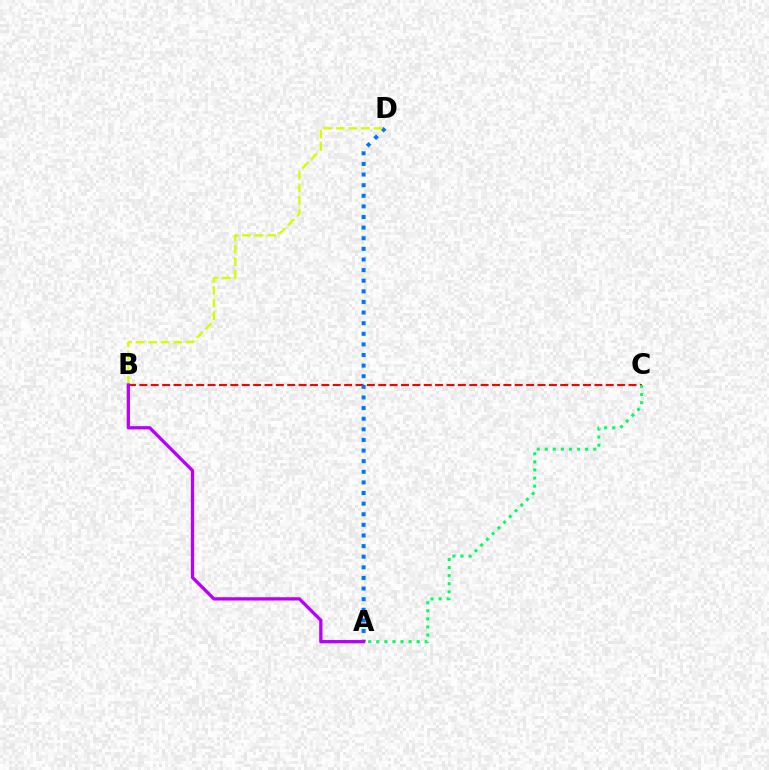{('B', 'C'): [{'color': '#ff0000', 'line_style': 'dashed', 'thickness': 1.55}], ('A', 'D'): [{'color': '#0074ff', 'line_style': 'dotted', 'thickness': 2.88}], ('B', 'D'): [{'color': '#d1ff00', 'line_style': 'dashed', 'thickness': 1.7}], ('A', 'C'): [{'color': '#00ff5c', 'line_style': 'dotted', 'thickness': 2.2}], ('A', 'B'): [{'color': '#b900ff', 'line_style': 'solid', 'thickness': 2.36}]}